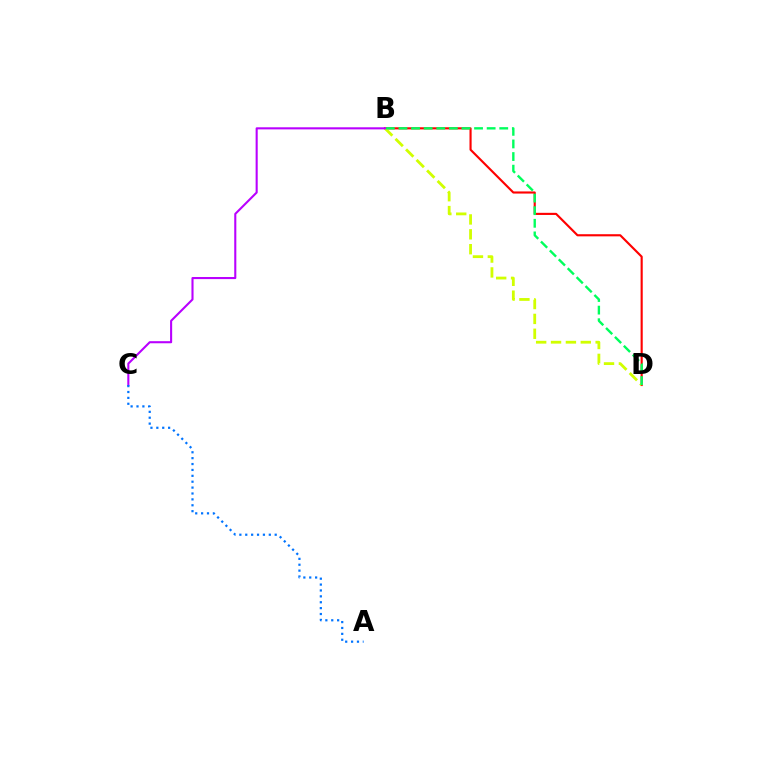{('B', 'D'): [{'color': '#ff0000', 'line_style': 'solid', 'thickness': 1.54}, {'color': '#d1ff00', 'line_style': 'dashed', 'thickness': 2.02}, {'color': '#00ff5c', 'line_style': 'dashed', 'thickness': 1.71}], ('B', 'C'): [{'color': '#b900ff', 'line_style': 'solid', 'thickness': 1.5}], ('A', 'C'): [{'color': '#0074ff', 'line_style': 'dotted', 'thickness': 1.6}]}